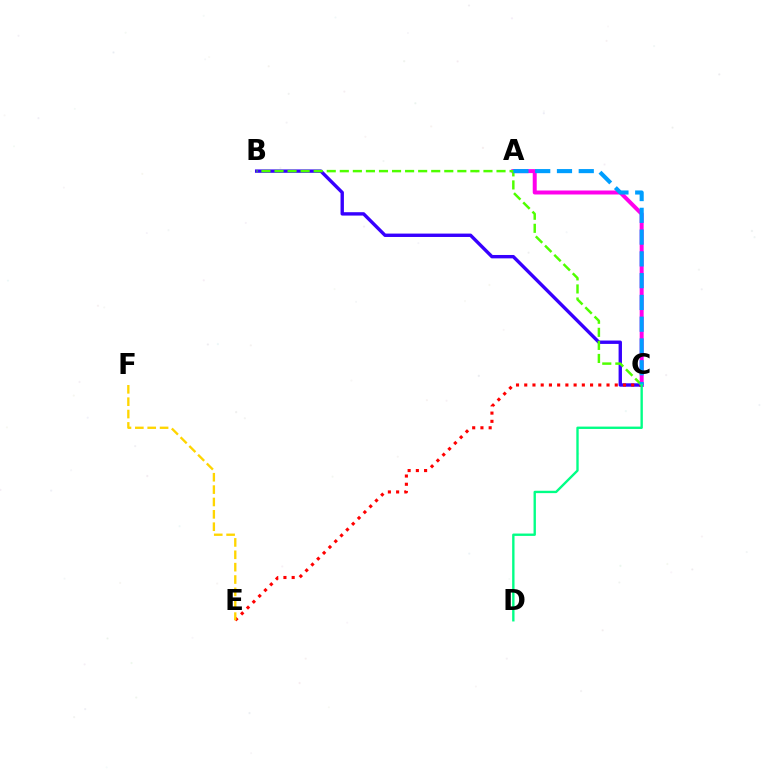{('A', 'C'): [{'color': '#ff00ed', 'line_style': 'solid', 'thickness': 2.87}, {'color': '#009eff', 'line_style': 'dashed', 'thickness': 2.96}], ('B', 'C'): [{'color': '#3700ff', 'line_style': 'solid', 'thickness': 2.44}, {'color': '#4fff00', 'line_style': 'dashed', 'thickness': 1.77}], ('C', 'E'): [{'color': '#ff0000', 'line_style': 'dotted', 'thickness': 2.24}], ('E', 'F'): [{'color': '#ffd500', 'line_style': 'dashed', 'thickness': 1.68}], ('C', 'D'): [{'color': '#00ff86', 'line_style': 'solid', 'thickness': 1.71}]}